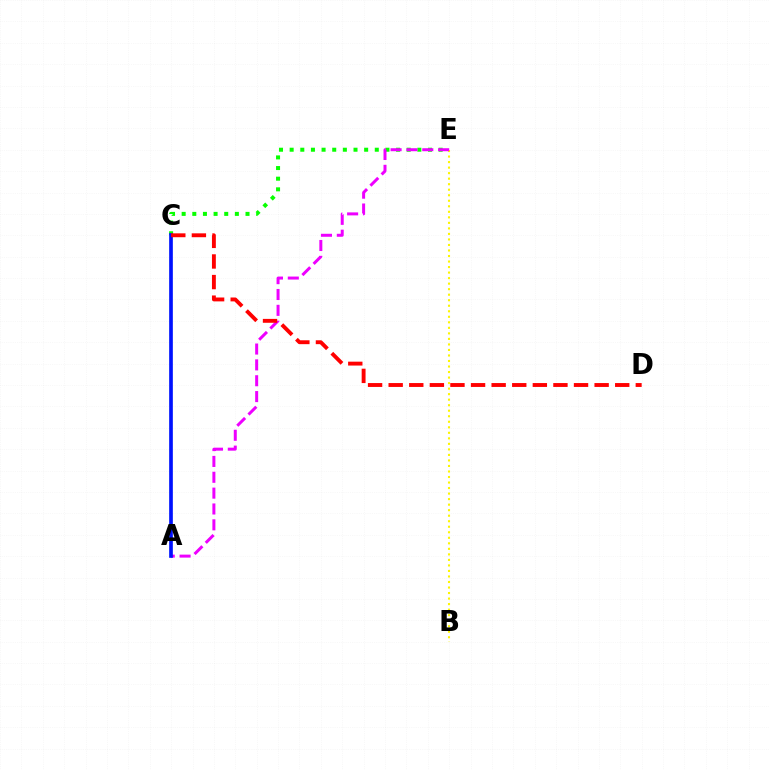{('B', 'E'): [{'color': '#fcf500', 'line_style': 'dotted', 'thickness': 1.5}], ('C', 'E'): [{'color': '#08ff00', 'line_style': 'dotted', 'thickness': 2.89}], ('A', 'C'): [{'color': '#00fff6', 'line_style': 'dashed', 'thickness': 1.57}, {'color': '#0010ff', 'line_style': 'solid', 'thickness': 2.64}], ('A', 'E'): [{'color': '#ee00ff', 'line_style': 'dashed', 'thickness': 2.15}], ('C', 'D'): [{'color': '#ff0000', 'line_style': 'dashed', 'thickness': 2.8}]}